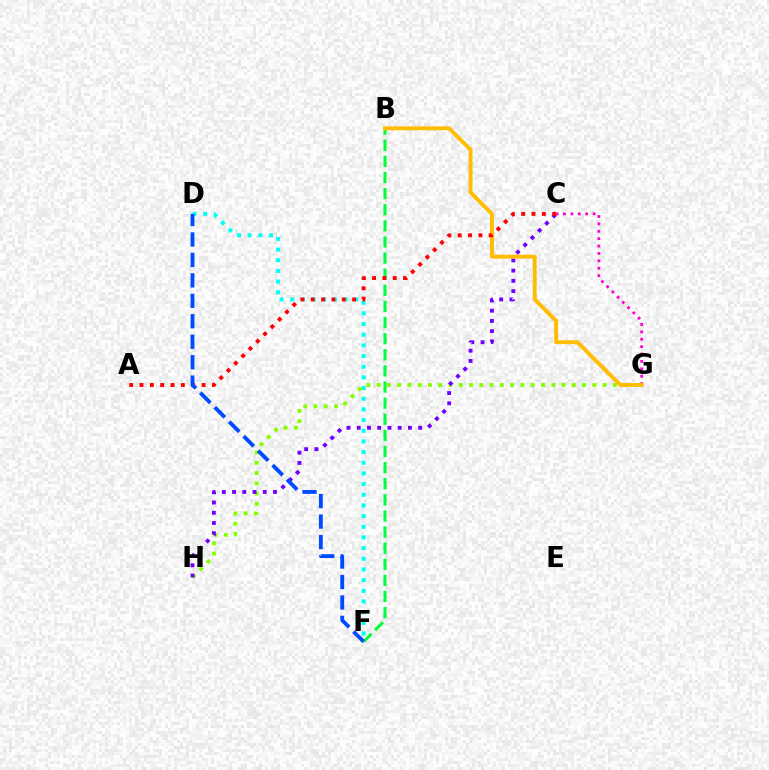{('B', 'F'): [{'color': '#00ff39', 'line_style': 'dashed', 'thickness': 2.19}], ('C', 'G'): [{'color': '#ff00cf', 'line_style': 'dotted', 'thickness': 2.01}], ('D', 'F'): [{'color': '#00fff6', 'line_style': 'dotted', 'thickness': 2.9}, {'color': '#004bff', 'line_style': 'dashed', 'thickness': 2.78}], ('G', 'H'): [{'color': '#84ff00', 'line_style': 'dotted', 'thickness': 2.79}], ('C', 'H'): [{'color': '#7200ff', 'line_style': 'dotted', 'thickness': 2.78}], ('B', 'G'): [{'color': '#ffbd00', 'line_style': 'solid', 'thickness': 2.8}], ('A', 'C'): [{'color': '#ff0000', 'line_style': 'dotted', 'thickness': 2.81}]}